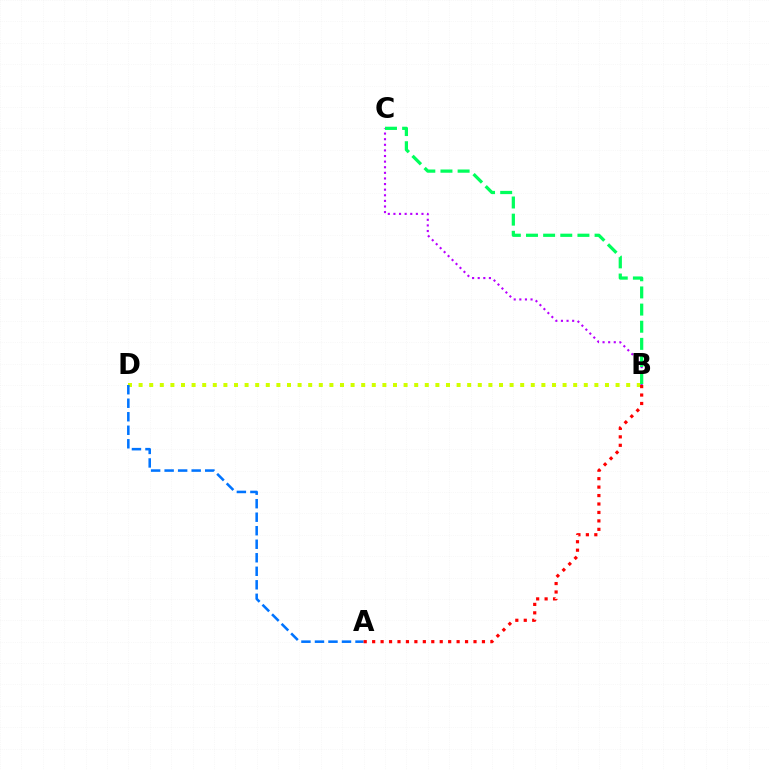{('B', 'D'): [{'color': '#d1ff00', 'line_style': 'dotted', 'thickness': 2.88}], ('B', 'C'): [{'color': '#b900ff', 'line_style': 'dotted', 'thickness': 1.52}, {'color': '#00ff5c', 'line_style': 'dashed', 'thickness': 2.33}], ('A', 'D'): [{'color': '#0074ff', 'line_style': 'dashed', 'thickness': 1.84}], ('A', 'B'): [{'color': '#ff0000', 'line_style': 'dotted', 'thickness': 2.29}]}